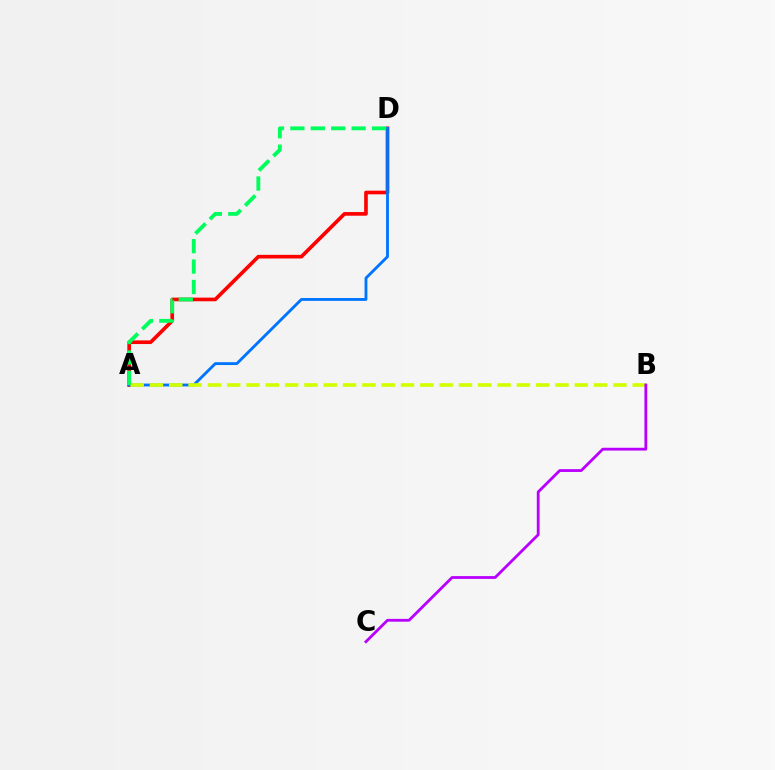{('A', 'D'): [{'color': '#ff0000', 'line_style': 'solid', 'thickness': 2.63}, {'color': '#0074ff', 'line_style': 'solid', 'thickness': 2.05}, {'color': '#00ff5c', 'line_style': 'dashed', 'thickness': 2.77}], ('A', 'B'): [{'color': '#d1ff00', 'line_style': 'dashed', 'thickness': 2.62}], ('B', 'C'): [{'color': '#b900ff', 'line_style': 'solid', 'thickness': 2.02}]}